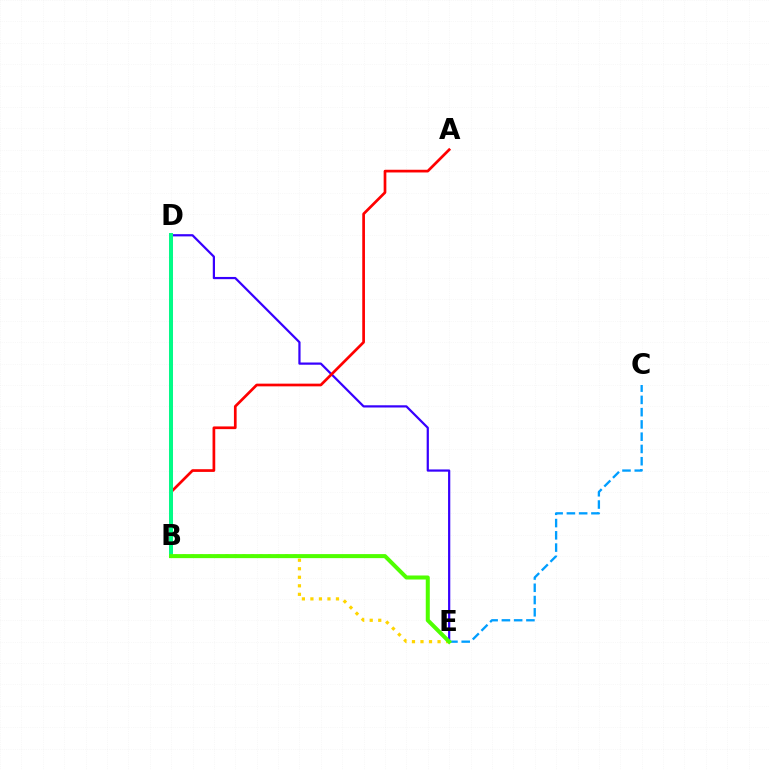{('B', 'E'): [{'color': '#ffd500', 'line_style': 'dotted', 'thickness': 2.31}, {'color': '#4fff00', 'line_style': 'solid', 'thickness': 2.9}], ('D', 'E'): [{'color': '#3700ff', 'line_style': 'solid', 'thickness': 1.6}], ('C', 'E'): [{'color': '#009eff', 'line_style': 'dashed', 'thickness': 1.67}], ('A', 'B'): [{'color': '#ff0000', 'line_style': 'solid', 'thickness': 1.95}], ('B', 'D'): [{'color': '#ff00ed', 'line_style': 'solid', 'thickness': 2.79}, {'color': '#00ff86', 'line_style': 'solid', 'thickness': 2.83}]}